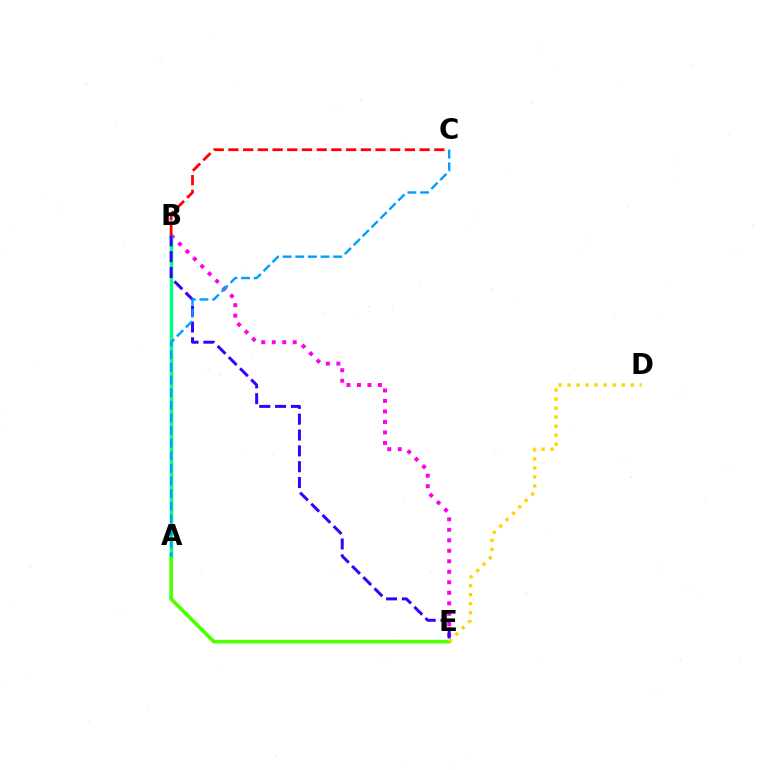{('A', 'E'): [{'color': '#4fff00', 'line_style': 'solid', 'thickness': 2.63}], ('B', 'E'): [{'color': '#ff00ed', 'line_style': 'dotted', 'thickness': 2.85}, {'color': '#3700ff', 'line_style': 'dashed', 'thickness': 2.15}], ('A', 'B'): [{'color': '#00ff86', 'line_style': 'solid', 'thickness': 2.51}], ('D', 'E'): [{'color': '#ffd500', 'line_style': 'dotted', 'thickness': 2.45}], ('B', 'C'): [{'color': '#ff0000', 'line_style': 'dashed', 'thickness': 2.0}], ('A', 'C'): [{'color': '#009eff', 'line_style': 'dashed', 'thickness': 1.71}]}